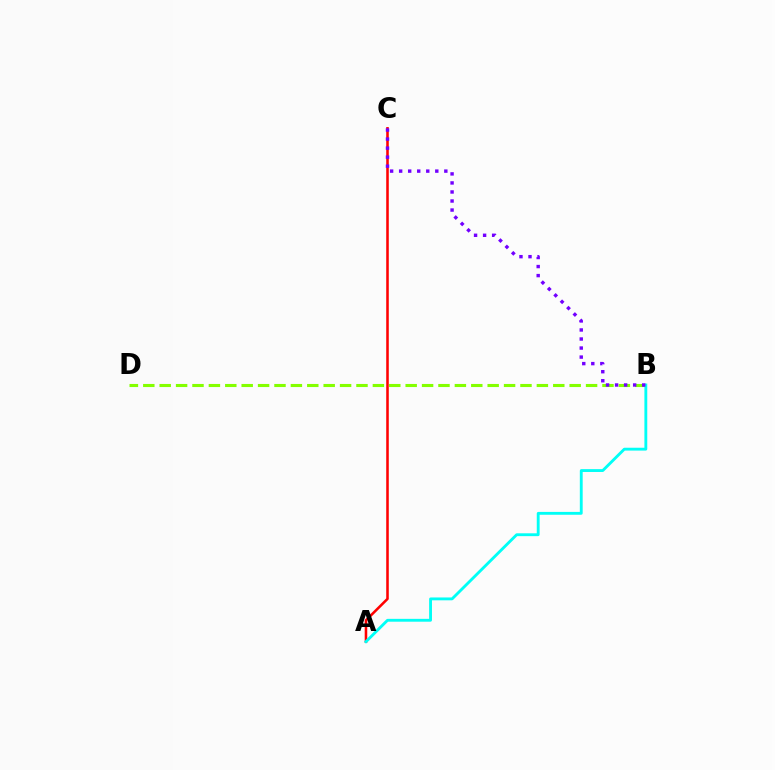{('B', 'D'): [{'color': '#84ff00', 'line_style': 'dashed', 'thickness': 2.23}], ('A', 'C'): [{'color': '#ff0000', 'line_style': 'solid', 'thickness': 1.84}], ('A', 'B'): [{'color': '#00fff6', 'line_style': 'solid', 'thickness': 2.05}], ('B', 'C'): [{'color': '#7200ff', 'line_style': 'dotted', 'thickness': 2.46}]}